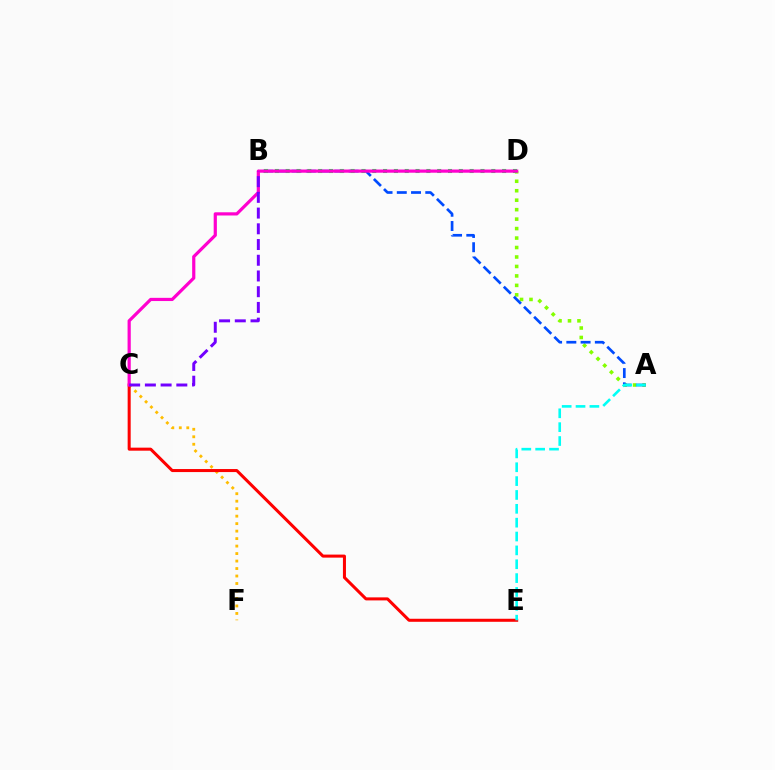{('A', 'D'): [{'color': '#84ff00', 'line_style': 'dotted', 'thickness': 2.57}], ('A', 'B'): [{'color': '#004bff', 'line_style': 'dashed', 'thickness': 1.94}], ('C', 'F'): [{'color': '#ffbd00', 'line_style': 'dotted', 'thickness': 2.03}], ('C', 'E'): [{'color': '#ff0000', 'line_style': 'solid', 'thickness': 2.18}], ('A', 'E'): [{'color': '#00fff6', 'line_style': 'dashed', 'thickness': 1.88}], ('B', 'D'): [{'color': '#00ff39', 'line_style': 'dotted', 'thickness': 2.94}], ('C', 'D'): [{'color': '#ff00cf', 'line_style': 'solid', 'thickness': 2.3}], ('B', 'C'): [{'color': '#7200ff', 'line_style': 'dashed', 'thickness': 2.14}]}